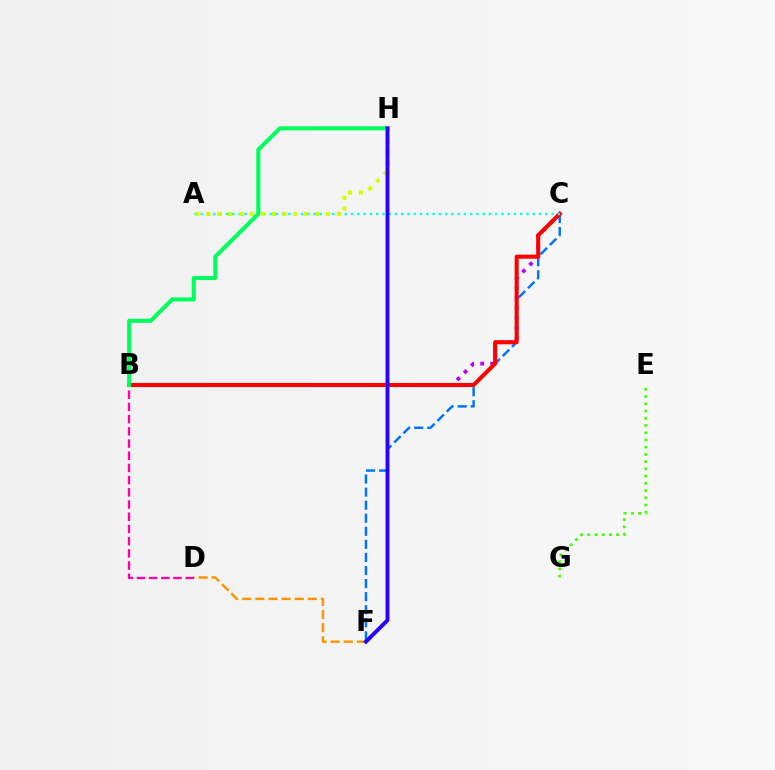{('C', 'F'): [{'color': '#0074ff', 'line_style': 'dashed', 'thickness': 1.78}], ('B', 'C'): [{'color': '#b900ff', 'line_style': 'dotted', 'thickness': 2.72}, {'color': '#ff0000', 'line_style': 'solid', 'thickness': 2.93}], ('D', 'F'): [{'color': '#ff9400', 'line_style': 'dashed', 'thickness': 1.78}], ('A', 'C'): [{'color': '#00fff6', 'line_style': 'dotted', 'thickness': 1.7}], ('E', 'G'): [{'color': '#3dff00', 'line_style': 'dotted', 'thickness': 1.96}], ('B', 'D'): [{'color': '#ff00ac', 'line_style': 'dashed', 'thickness': 1.66}], ('B', 'H'): [{'color': '#00ff5c', 'line_style': 'solid', 'thickness': 2.92}], ('A', 'H'): [{'color': '#d1ff00', 'line_style': 'dotted', 'thickness': 2.95}], ('F', 'H'): [{'color': '#2500ff', 'line_style': 'solid', 'thickness': 2.81}]}